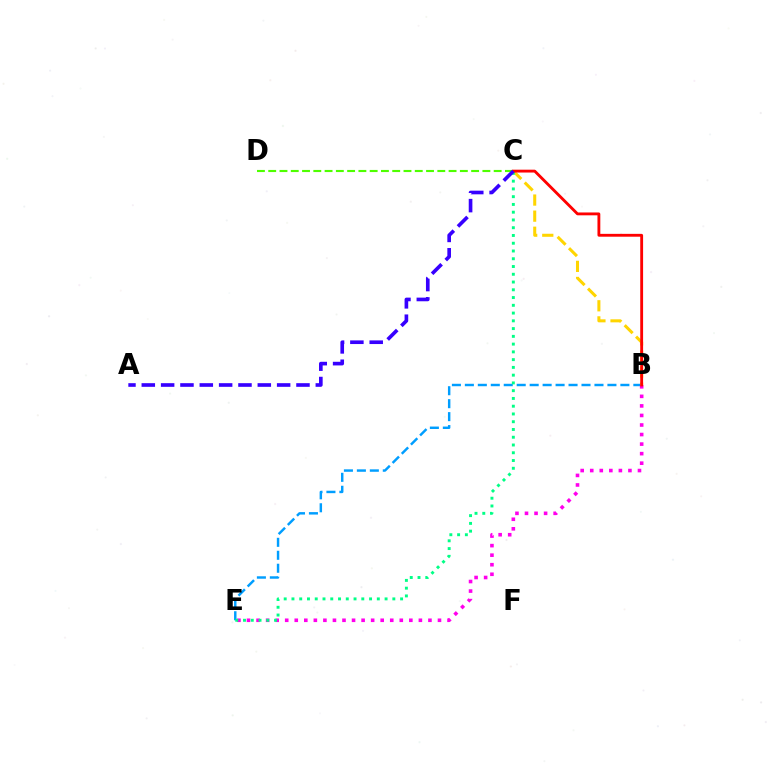{('B', 'E'): [{'color': '#009eff', 'line_style': 'dashed', 'thickness': 1.76}, {'color': '#ff00ed', 'line_style': 'dotted', 'thickness': 2.59}], ('B', 'C'): [{'color': '#ffd500', 'line_style': 'dashed', 'thickness': 2.19}, {'color': '#ff0000', 'line_style': 'solid', 'thickness': 2.05}], ('C', 'E'): [{'color': '#00ff86', 'line_style': 'dotted', 'thickness': 2.11}], ('C', 'D'): [{'color': '#4fff00', 'line_style': 'dashed', 'thickness': 1.53}], ('A', 'C'): [{'color': '#3700ff', 'line_style': 'dashed', 'thickness': 2.63}]}